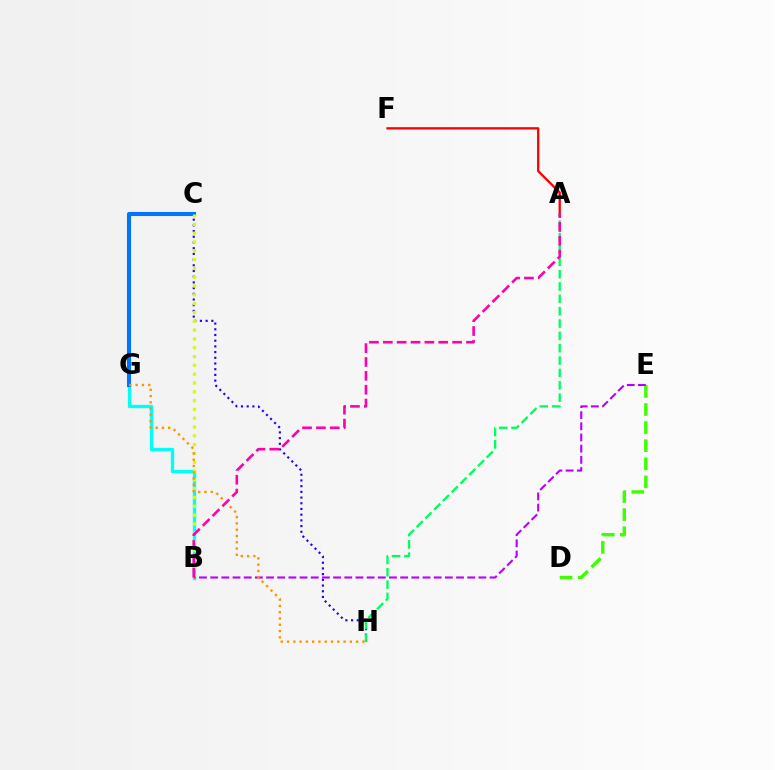{('C', 'H'): [{'color': '#2500ff', 'line_style': 'dotted', 'thickness': 1.55}], ('B', 'G'): [{'color': '#00fff6', 'line_style': 'solid', 'thickness': 2.42}], ('A', 'F'): [{'color': '#ff0000', 'line_style': 'solid', 'thickness': 1.66}], ('C', 'G'): [{'color': '#0074ff', 'line_style': 'solid', 'thickness': 2.93}], ('A', 'H'): [{'color': '#00ff5c', 'line_style': 'dashed', 'thickness': 1.68}], ('D', 'E'): [{'color': '#3dff00', 'line_style': 'dashed', 'thickness': 2.46}], ('B', 'C'): [{'color': '#d1ff00', 'line_style': 'dotted', 'thickness': 2.39}], ('B', 'E'): [{'color': '#b900ff', 'line_style': 'dashed', 'thickness': 1.52}], ('G', 'H'): [{'color': '#ff9400', 'line_style': 'dotted', 'thickness': 1.71}], ('A', 'B'): [{'color': '#ff00ac', 'line_style': 'dashed', 'thickness': 1.88}]}